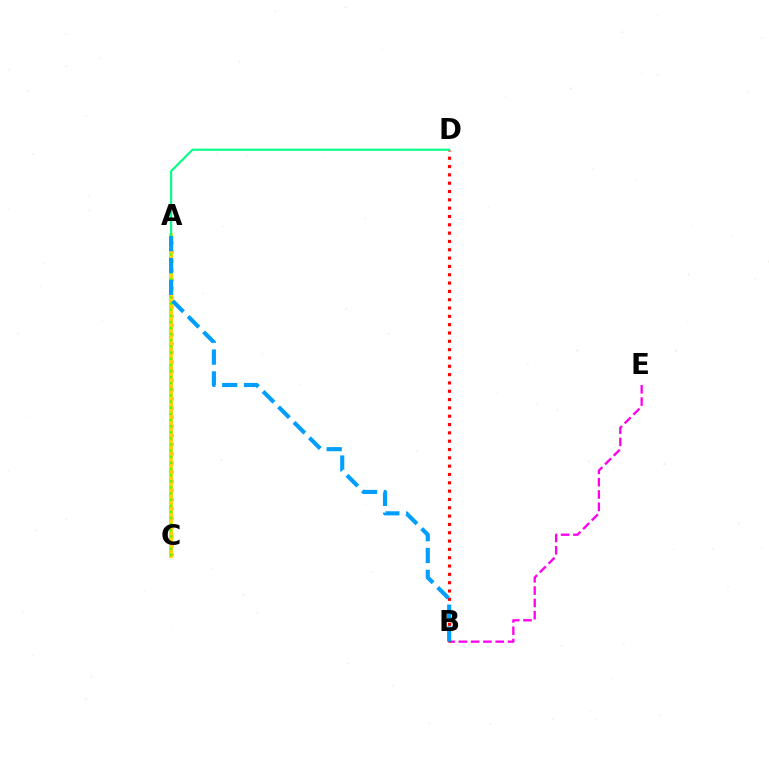{('B', 'E'): [{'color': '#ff00ed', 'line_style': 'dashed', 'thickness': 1.67}], ('A', 'C'): [{'color': '#3700ff', 'line_style': 'dotted', 'thickness': 2.49}, {'color': '#ffd500', 'line_style': 'solid', 'thickness': 2.81}, {'color': '#4fff00', 'line_style': 'dotted', 'thickness': 1.67}], ('B', 'D'): [{'color': '#ff0000', 'line_style': 'dotted', 'thickness': 2.26}], ('A', 'D'): [{'color': '#00ff86', 'line_style': 'solid', 'thickness': 1.51}], ('A', 'B'): [{'color': '#009eff', 'line_style': 'dashed', 'thickness': 2.97}]}